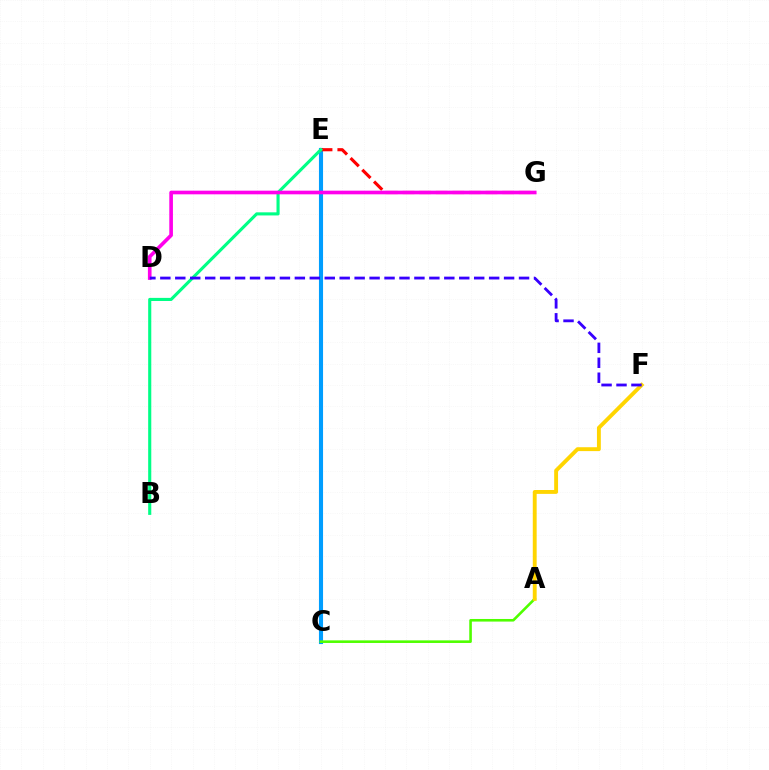{('C', 'E'): [{'color': '#009eff', 'line_style': 'solid', 'thickness': 2.95}], ('A', 'C'): [{'color': '#4fff00', 'line_style': 'solid', 'thickness': 1.87}], ('A', 'F'): [{'color': '#ffd500', 'line_style': 'solid', 'thickness': 2.79}], ('E', 'G'): [{'color': '#ff0000', 'line_style': 'dashed', 'thickness': 2.25}], ('B', 'E'): [{'color': '#00ff86', 'line_style': 'solid', 'thickness': 2.24}], ('D', 'G'): [{'color': '#ff00ed', 'line_style': 'solid', 'thickness': 2.63}], ('D', 'F'): [{'color': '#3700ff', 'line_style': 'dashed', 'thickness': 2.03}]}